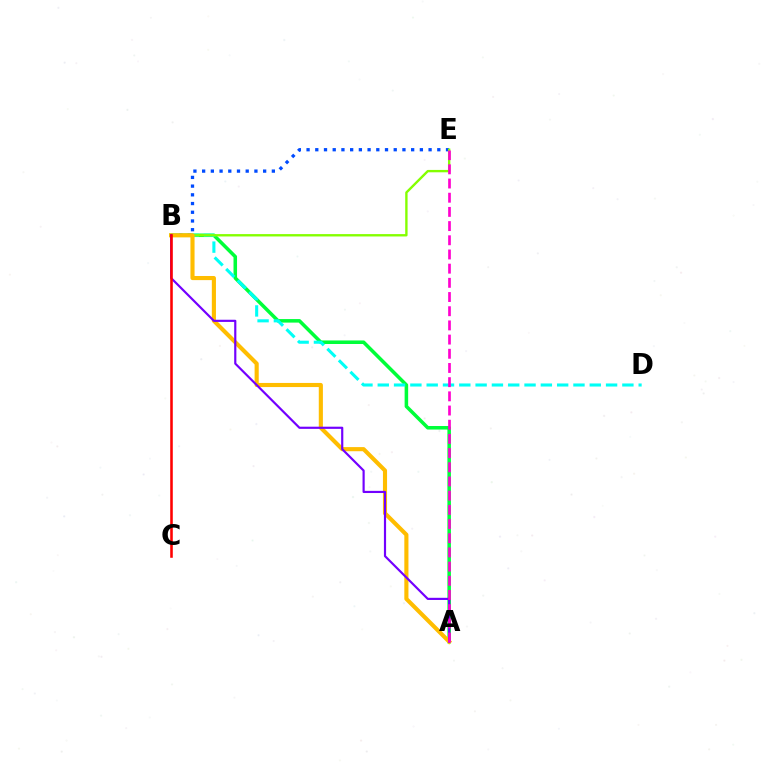{('A', 'B'): [{'color': '#00ff39', 'line_style': 'solid', 'thickness': 2.55}, {'color': '#ffbd00', 'line_style': 'solid', 'thickness': 2.97}, {'color': '#7200ff', 'line_style': 'solid', 'thickness': 1.56}], ('B', 'E'): [{'color': '#004bff', 'line_style': 'dotted', 'thickness': 2.37}, {'color': '#84ff00', 'line_style': 'solid', 'thickness': 1.71}], ('B', 'D'): [{'color': '#00fff6', 'line_style': 'dashed', 'thickness': 2.22}], ('B', 'C'): [{'color': '#ff0000', 'line_style': 'solid', 'thickness': 1.85}], ('A', 'E'): [{'color': '#ff00cf', 'line_style': 'dashed', 'thickness': 1.93}]}